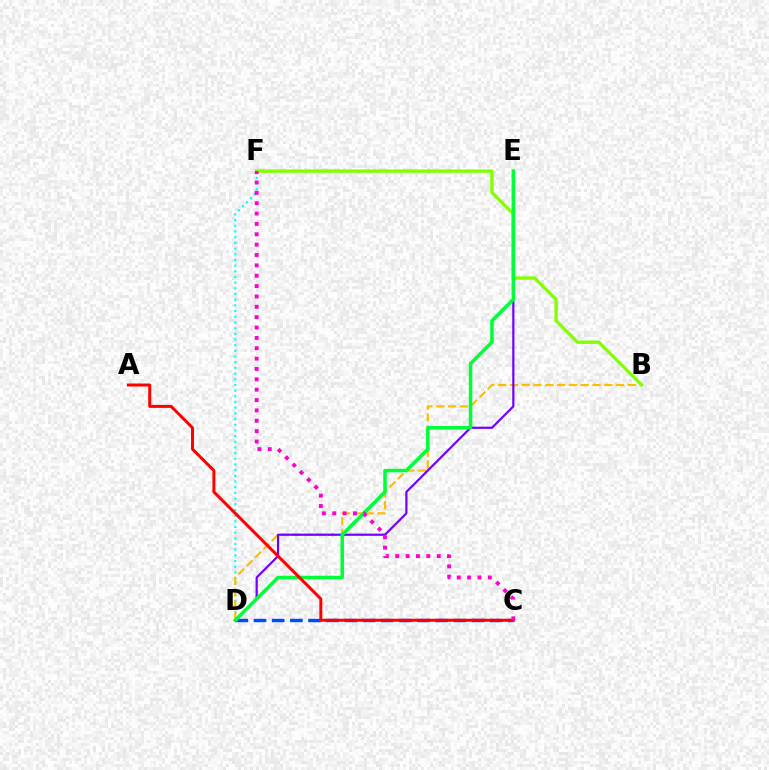{('D', 'F'): [{'color': '#00fff6', 'line_style': 'dotted', 'thickness': 1.54}], ('B', 'D'): [{'color': '#ffbd00', 'line_style': 'dashed', 'thickness': 1.6}], ('D', 'E'): [{'color': '#7200ff', 'line_style': 'solid', 'thickness': 1.58}, {'color': '#00ff39', 'line_style': 'solid', 'thickness': 2.53}], ('B', 'F'): [{'color': '#84ff00', 'line_style': 'solid', 'thickness': 2.4}], ('C', 'D'): [{'color': '#004bff', 'line_style': 'dashed', 'thickness': 2.47}], ('A', 'C'): [{'color': '#ff0000', 'line_style': 'solid', 'thickness': 2.15}], ('C', 'F'): [{'color': '#ff00cf', 'line_style': 'dotted', 'thickness': 2.82}]}